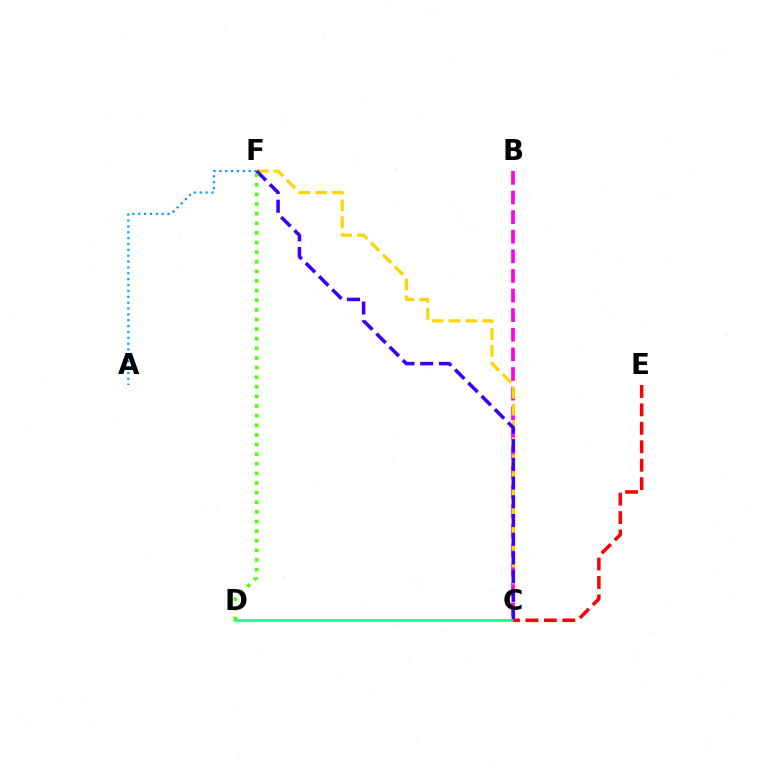{('B', 'C'): [{'color': '#ff00ed', 'line_style': 'dashed', 'thickness': 2.66}], ('A', 'F'): [{'color': '#009eff', 'line_style': 'dotted', 'thickness': 1.59}], ('C', 'F'): [{'color': '#ffd500', 'line_style': 'dashed', 'thickness': 2.29}, {'color': '#3700ff', 'line_style': 'dashed', 'thickness': 2.54}], ('C', 'D'): [{'color': '#00ff86', 'line_style': 'solid', 'thickness': 1.84}], ('D', 'F'): [{'color': '#4fff00', 'line_style': 'dotted', 'thickness': 2.61}], ('C', 'E'): [{'color': '#ff0000', 'line_style': 'dashed', 'thickness': 2.51}]}